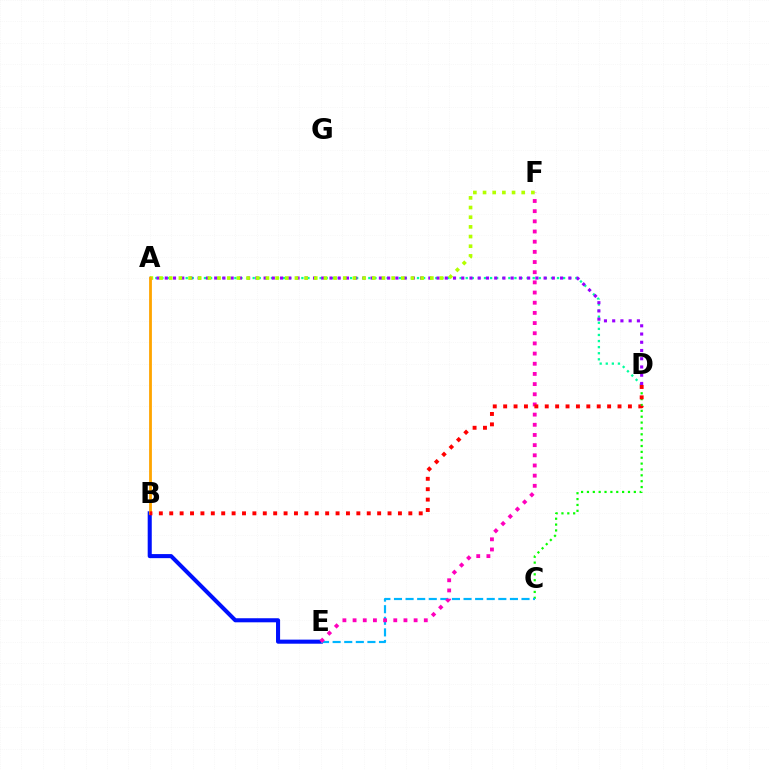{('C', 'D'): [{'color': '#08ff00', 'line_style': 'dotted', 'thickness': 1.59}], ('B', 'E'): [{'color': '#0010ff', 'line_style': 'solid', 'thickness': 2.93}], ('A', 'D'): [{'color': '#00ff9d', 'line_style': 'dotted', 'thickness': 1.65}, {'color': '#9b00ff', 'line_style': 'dotted', 'thickness': 2.24}], ('C', 'E'): [{'color': '#00b5ff', 'line_style': 'dashed', 'thickness': 1.58}], ('E', 'F'): [{'color': '#ff00bd', 'line_style': 'dotted', 'thickness': 2.76}], ('A', 'F'): [{'color': '#b3ff00', 'line_style': 'dotted', 'thickness': 2.63}], ('A', 'B'): [{'color': '#ffa500', 'line_style': 'solid', 'thickness': 2.02}], ('B', 'D'): [{'color': '#ff0000', 'line_style': 'dotted', 'thickness': 2.82}]}